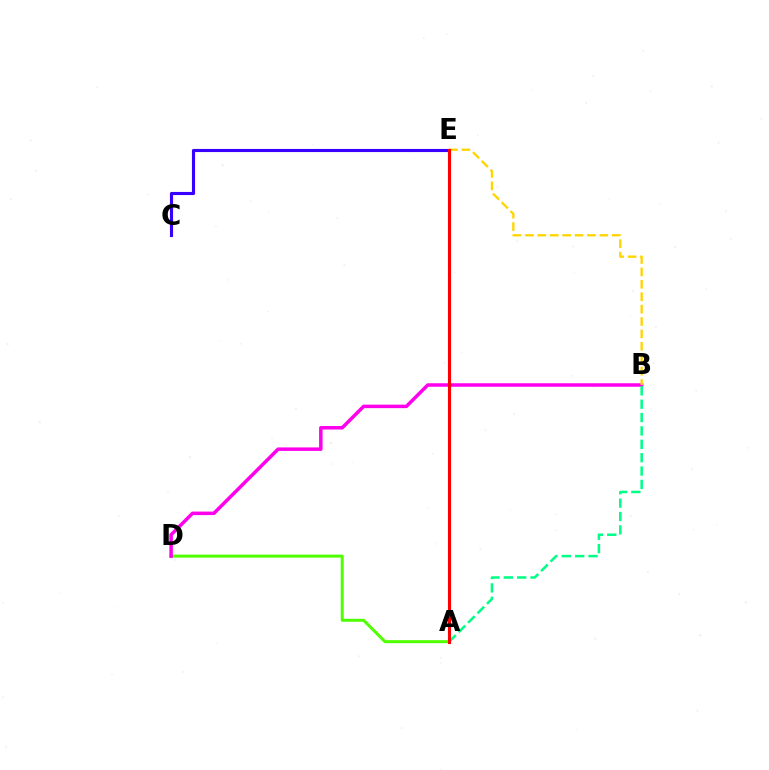{('A', 'D'): [{'color': '#4fff00', 'line_style': 'solid', 'thickness': 2.16}], ('B', 'D'): [{'color': '#ff00ed', 'line_style': 'solid', 'thickness': 2.52}], ('C', 'E'): [{'color': '#3700ff', 'line_style': 'solid', 'thickness': 2.25}], ('B', 'E'): [{'color': '#ffd500', 'line_style': 'dashed', 'thickness': 1.69}], ('A', 'E'): [{'color': '#009eff', 'line_style': 'dotted', 'thickness': 2.13}, {'color': '#ff0000', 'line_style': 'solid', 'thickness': 2.24}], ('A', 'B'): [{'color': '#00ff86', 'line_style': 'dashed', 'thickness': 1.82}]}